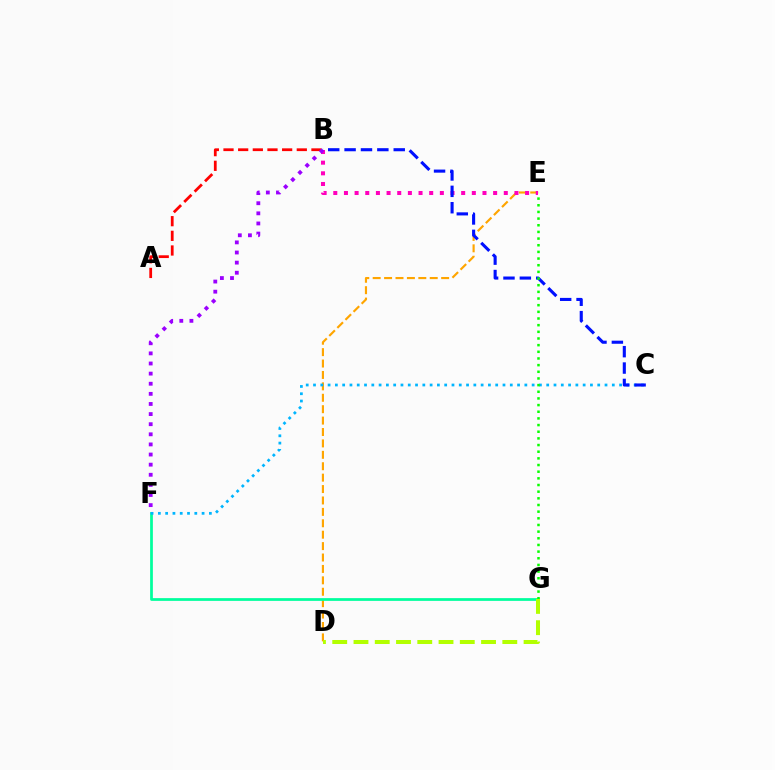{('D', 'E'): [{'color': '#ffa500', 'line_style': 'dashed', 'thickness': 1.55}], ('F', 'G'): [{'color': '#00ff9d', 'line_style': 'solid', 'thickness': 1.97}], ('B', 'E'): [{'color': '#ff00bd', 'line_style': 'dotted', 'thickness': 2.9}], ('A', 'B'): [{'color': '#ff0000', 'line_style': 'dashed', 'thickness': 1.99}], ('B', 'F'): [{'color': '#9b00ff', 'line_style': 'dotted', 'thickness': 2.75}], ('C', 'F'): [{'color': '#00b5ff', 'line_style': 'dotted', 'thickness': 1.98}], ('B', 'C'): [{'color': '#0010ff', 'line_style': 'dashed', 'thickness': 2.23}], ('E', 'G'): [{'color': '#08ff00', 'line_style': 'dotted', 'thickness': 1.81}], ('D', 'G'): [{'color': '#b3ff00', 'line_style': 'dashed', 'thickness': 2.89}]}